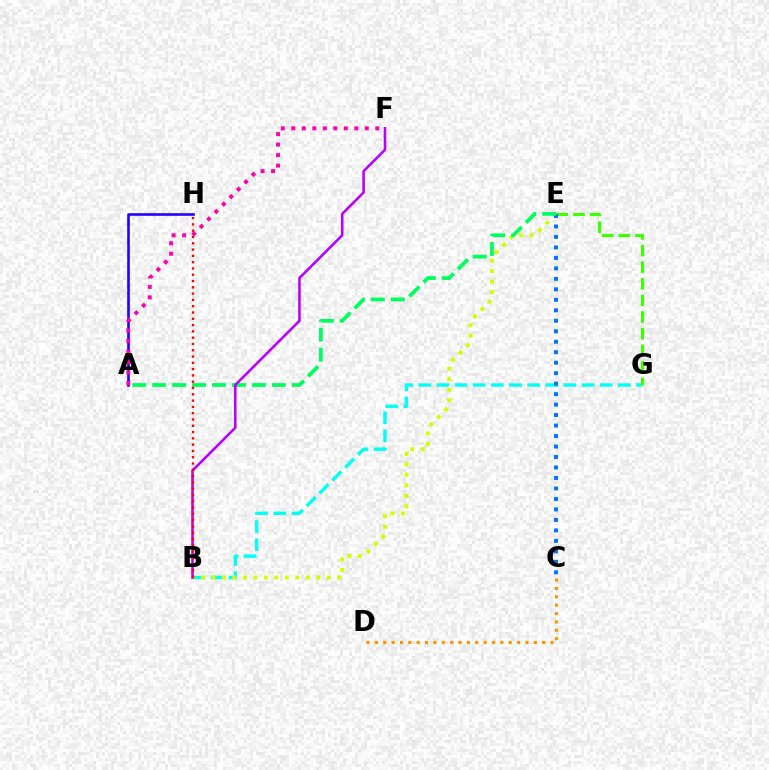{('B', 'G'): [{'color': '#00fff6', 'line_style': 'dashed', 'thickness': 2.46}], ('B', 'E'): [{'color': '#d1ff00', 'line_style': 'dotted', 'thickness': 2.85}], ('A', 'H'): [{'color': '#2500ff', 'line_style': 'solid', 'thickness': 1.89}], ('E', 'G'): [{'color': '#3dff00', 'line_style': 'dashed', 'thickness': 2.26}], ('A', 'F'): [{'color': '#ff00ac', 'line_style': 'dotted', 'thickness': 2.85}], ('C', 'E'): [{'color': '#0074ff', 'line_style': 'dotted', 'thickness': 2.85}], ('C', 'D'): [{'color': '#ff9400', 'line_style': 'dotted', 'thickness': 2.27}], ('A', 'E'): [{'color': '#00ff5c', 'line_style': 'dashed', 'thickness': 2.71}], ('B', 'F'): [{'color': '#b900ff', 'line_style': 'solid', 'thickness': 1.85}], ('B', 'H'): [{'color': '#ff0000', 'line_style': 'dotted', 'thickness': 1.71}]}